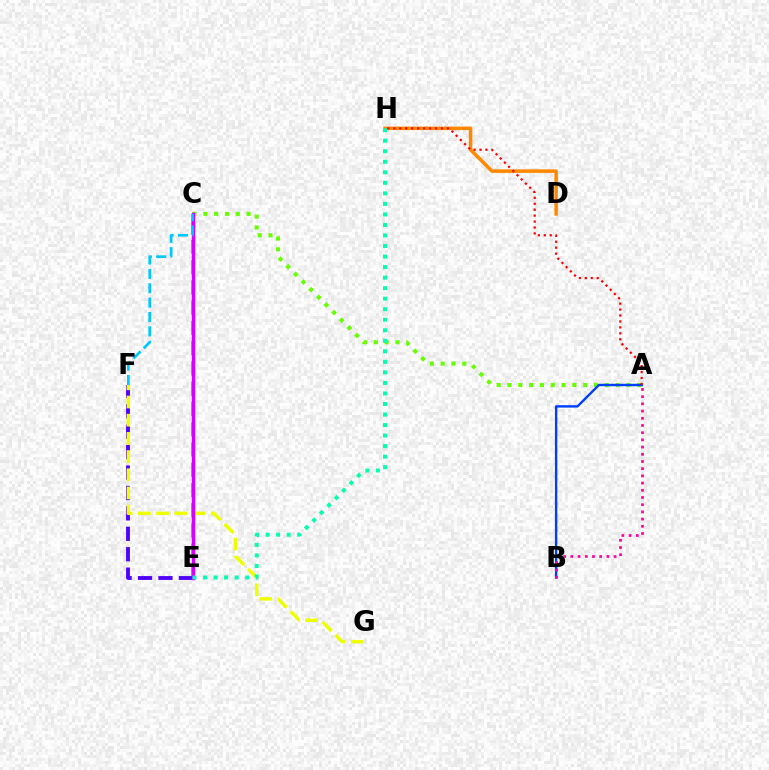{('D', 'H'): [{'color': '#ff8800', 'line_style': 'solid', 'thickness': 2.52}], ('A', 'C'): [{'color': '#66ff00', 'line_style': 'dotted', 'thickness': 2.94}], ('C', 'E'): [{'color': '#00ff27', 'line_style': 'dashed', 'thickness': 2.75}, {'color': '#d600ff', 'line_style': 'solid', 'thickness': 2.47}], ('E', 'F'): [{'color': '#4f00ff', 'line_style': 'dashed', 'thickness': 2.77}], ('A', 'B'): [{'color': '#003fff', 'line_style': 'solid', 'thickness': 1.74}, {'color': '#ff00a0', 'line_style': 'dotted', 'thickness': 1.96}], ('F', 'G'): [{'color': '#eeff00', 'line_style': 'dashed', 'thickness': 2.47}], ('E', 'H'): [{'color': '#00ffaf', 'line_style': 'dotted', 'thickness': 2.86}], ('A', 'H'): [{'color': '#ff0000', 'line_style': 'dotted', 'thickness': 1.61}], ('C', 'F'): [{'color': '#00c7ff', 'line_style': 'dashed', 'thickness': 1.95}]}